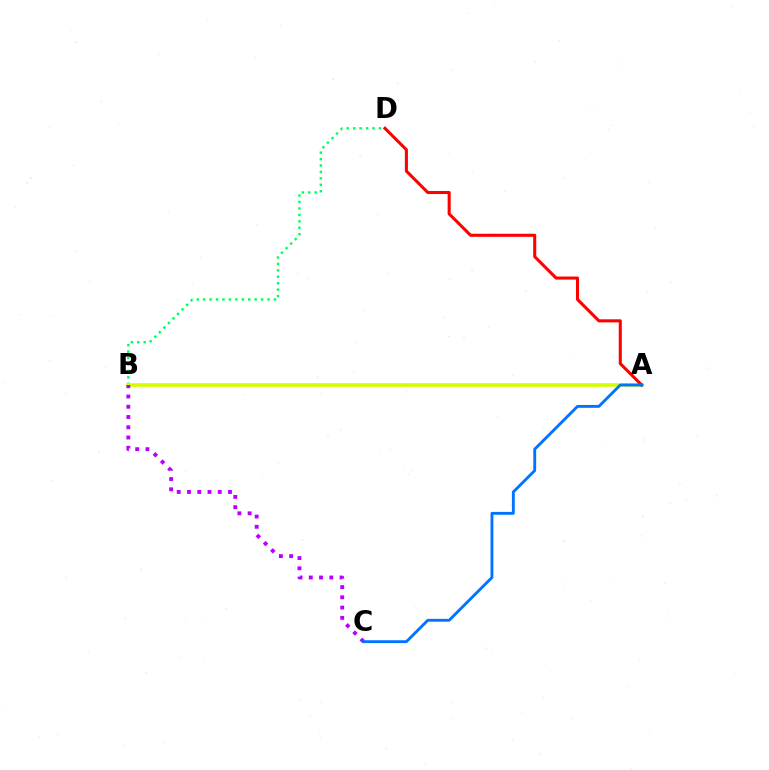{('B', 'D'): [{'color': '#00ff5c', 'line_style': 'dotted', 'thickness': 1.75}], ('A', 'B'): [{'color': '#d1ff00', 'line_style': 'solid', 'thickness': 2.61}], ('A', 'D'): [{'color': '#ff0000', 'line_style': 'solid', 'thickness': 2.21}], ('B', 'C'): [{'color': '#b900ff', 'line_style': 'dotted', 'thickness': 2.79}], ('A', 'C'): [{'color': '#0074ff', 'line_style': 'solid', 'thickness': 2.06}]}